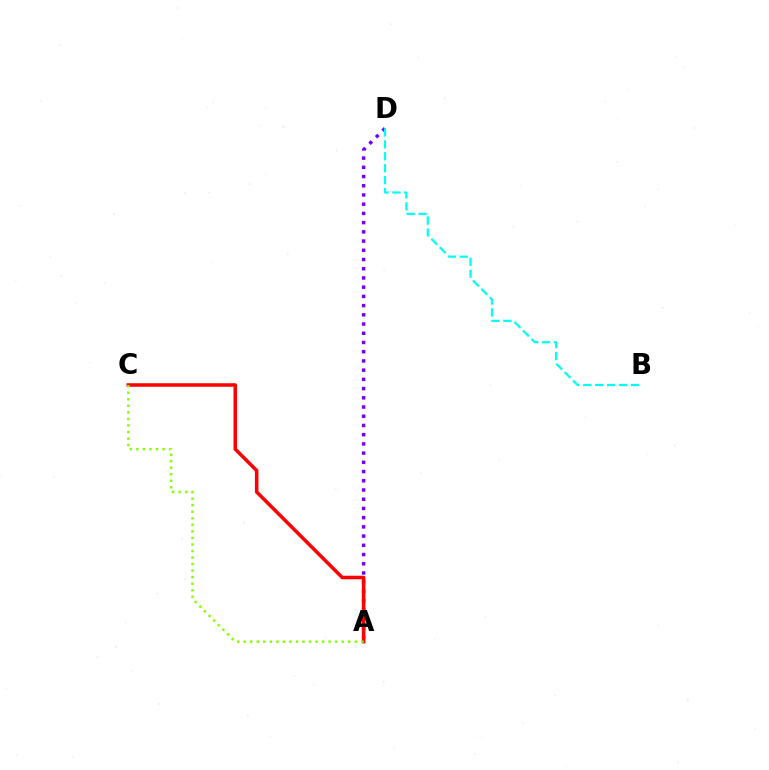{('A', 'D'): [{'color': '#7200ff', 'line_style': 'dotted', 'thickness': 2.5}], ('A', 'C'): [{'color': '#ff0000', 'line_style': 'solid', 'thickness': 2.55}, {'color': '#84ff00', 'line_style': 'dotted', 'thickness': 1.78}], ('B', 'D'): [{'color': '#00fff6', 'line_style': 'dashed', 'thickness': 1.62}]}